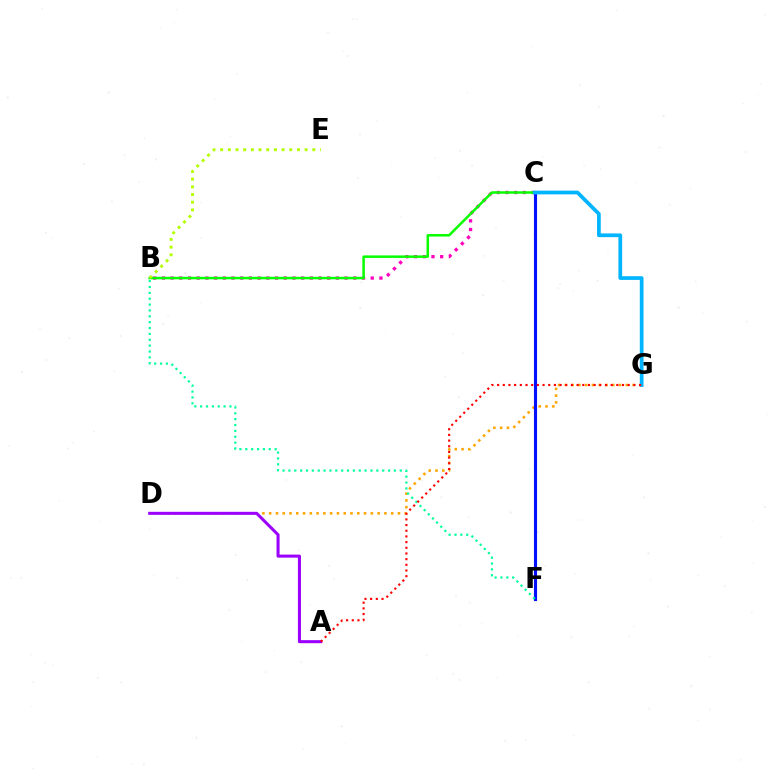{('D', 'G'): [{'color': '#ffa500', 'line_style': 'dotted', 'thickness': 1.84}], ('B', 'C'): [{'color': '#ff00bd', 'line_style': 'dotted', 'thickness': 2.36}, {'color': '#08ff00', 'line_style': 'solid', 'thickness': 1.81}], ('C', 'F'): [{'color': '#0010ff', 'line_style': 'solid', 'thickness': 2.24}], ('C', 'G'): [{'color': '#00b5ff', 'line_style': 'solid', 'thickness': 2.68}], ('A', 'D'): [{'color': '#9b00ff', 'line_style': 'solid', 'thickness': 2.19}], ('B', 'F'): [{'color': '#00ff9d', 'line_style': 'dotted', 'thickness': 1.59}], ('B', 'E'): [{'color': '#b3ff00', 'line_style': 'dotted', 'thickness': 2.09}], ('A', 'G'): [{'color': '#ff0000', 'line_style': 'dotted', 'thickness': 1.54}]}